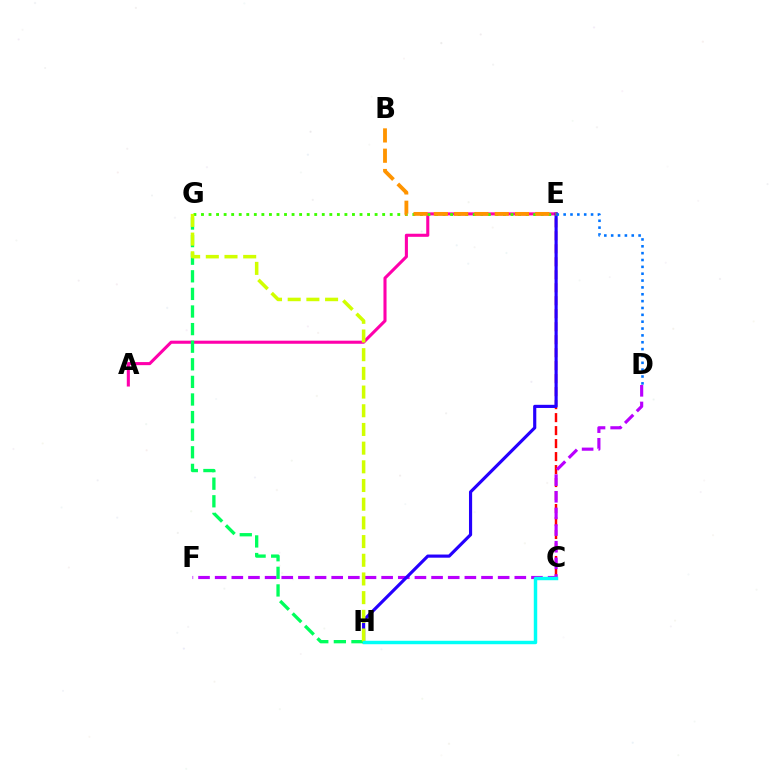{('C', 'E'): [{'color': '#ff0000', 'line_style': 'dashed', 'thickness': 1.76}], ('D', 'F'): [{'color': '#b900ff', 'line_style': 'dashed', 'thickness': 2.26}], ('A', 'E'): [{'color': '#ff00ac', 'line_style': 'solid', 'thickness': 2.22}], ('E', 'H'): [{'color': '#2500ff', 'line_style': 'solid', 'thickness': 2.27}], ('G', 'H'): [{'color': '#00ff5c', 'line_style': 'dashed', 'thickness': 2.39}, {'color': '#d1ff00', 'line_style': 'dashed', 'thickness': 2.54}], ('E', 'G'): [{'color': '#3dff00', 'line_style': 'dotted', 'thickness': 2.05}], ('B', 'E'): [{'color': '#ff9400', 'line_style': 'dashed', 'thickness': 2.76}], ('C', 'H'): [{'color': '#00fff6', 'line_style': 'solid', 'thickness': 2.48}], ('D', 'E'): [{'color': '#0074ff', 'line_style': 'dotted', 'thickness': 1.86}]}